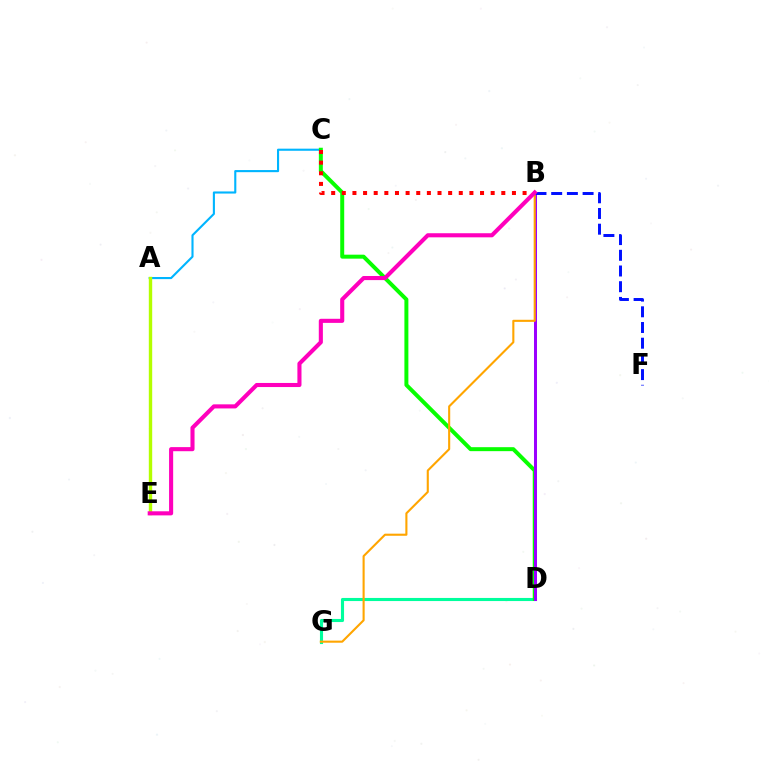{('A', 'C'): [{'color': '#00b5ff', 'line_style': 'solid', 'thickness': 1.52}], ('D', 'G'): [{'color': '#00ff9d', 'line_style': 'solid', 'thickness': 2.23}], ('C', 'D'): [{'color': '#08ff00', 'line_style': 'solid', 'thickness': 2.86}], ('A', 'E'): [{'color': '#b3ff00', 'line_style': 'solid', 'thickness': 2.44}], ('B', 'D'): [{'color': '#9b00ff', 'line_style': 'solid', 'thickness': 2.16}], ('B', 'C'): [{'color': '#ff0000', 'line_style': 'dotted', 'thickness': 2.89}], ('B', 'G'): [{'color': '#ffa500', 'line_style': 'solid', 'thickness': 1.52}], ('B', 'F'): [{'color': '#0010ff', 'line_style': 'dashed', 'thickness': 2.13}], ('B', 'E'): [{'color': '#ff00bd', 'line_style': 'solid', 'thickness': 2.94}]}